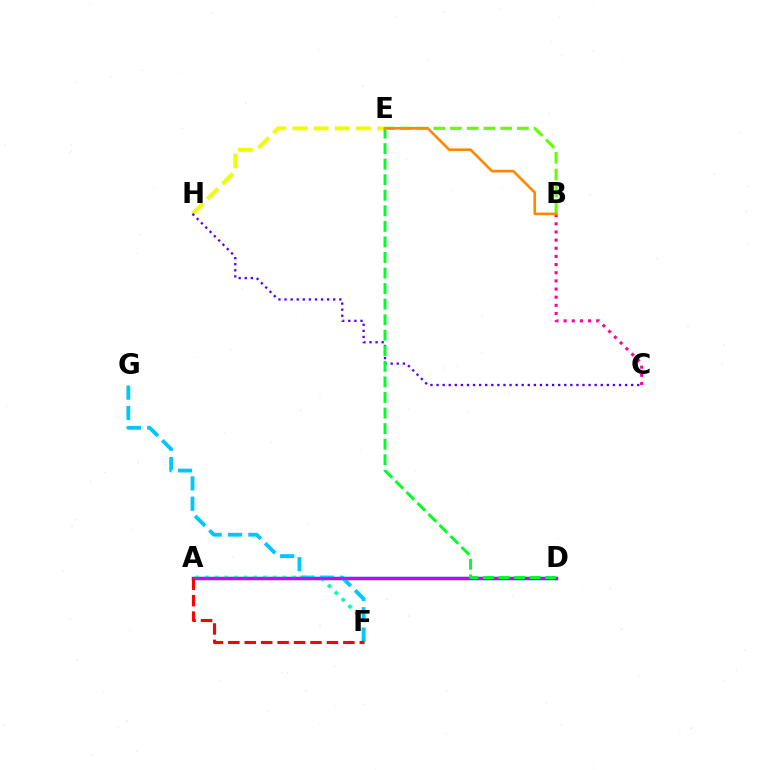{('A', 'D'): [{'color': '#003fff', 'line_style': 'solid', 'thickness': 2.5}, {'color': '#d600ff', 'line_style': 'solid', 'thickness': 1.96}], ('B', 'C'): [{'color': '#ff00a0', 'line_style': 'dotted', 'thickness': 2.22}], ('A', 'F'): [{'color': '#00ffaf', 'line_style': 'dotted', 'thickness': 2.64}, {'color': '#ff0000', 'line_style': 'dashed', 'thickness': 2.23}], ('F', 'G'): [{'color': '#00c7ff', 'line_style': 'dashed', 'thickness': 2.76}], ('E', 'H'): [{'color': '#eeff00', 'line_style': 'dashed', 'thickness': 2.87}], ('C', 'H'): [{'color': '#4f00ff', 'line_style': 'dotted', 'thickness': 1.65}], ('D', 'E'): [{'color': '#00ff27', 'line_style': 'dashed', 'thickness': 2.11}], ('B', 'E'): [{'color': '#66ff00', 'line_style': 'dashed', 'thickness': 2.27}, {'color': '#ff8800', 'line_style': 'solid', 'thickness': 1.9}]}